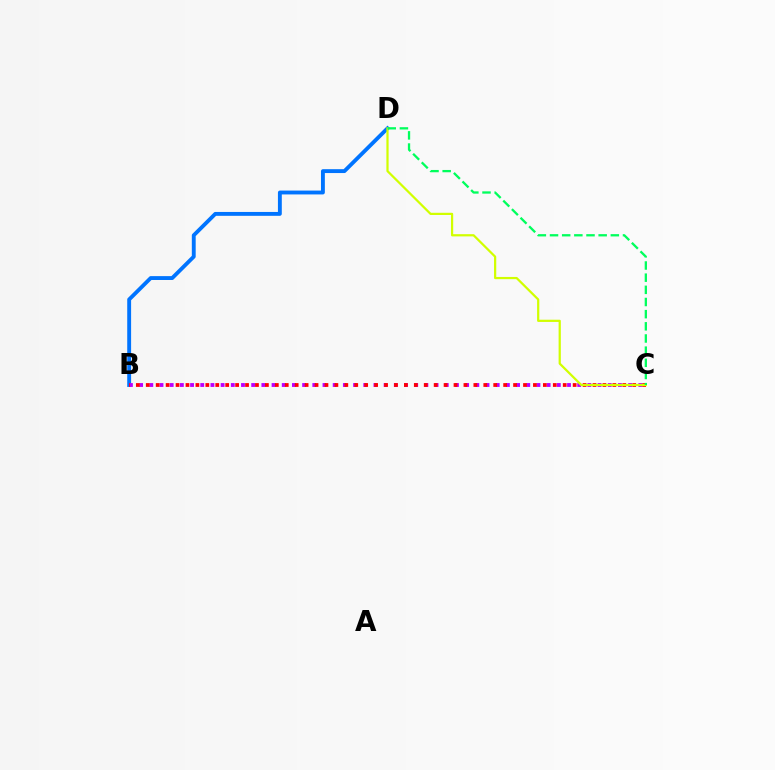{('B', 'D'): [{'color': '#0074ff', 'line_style': 'solid', 'thickness': 2.79}], ('B', 'C'): [{'color': '#b900ff', 'line_style': 'dotted', 'thickness': 2.77}, {'color': '#ff0000', 'line_style': 'dotted', 'thickness': 2.7}], ('C', 'D'): [{'color': '#d1ff00', 'line_style': 'solid', 'thickness': 1.6}, {'color': '#00ff5c', 'line_style': 'dashed', 'thickness': 1.65}]}